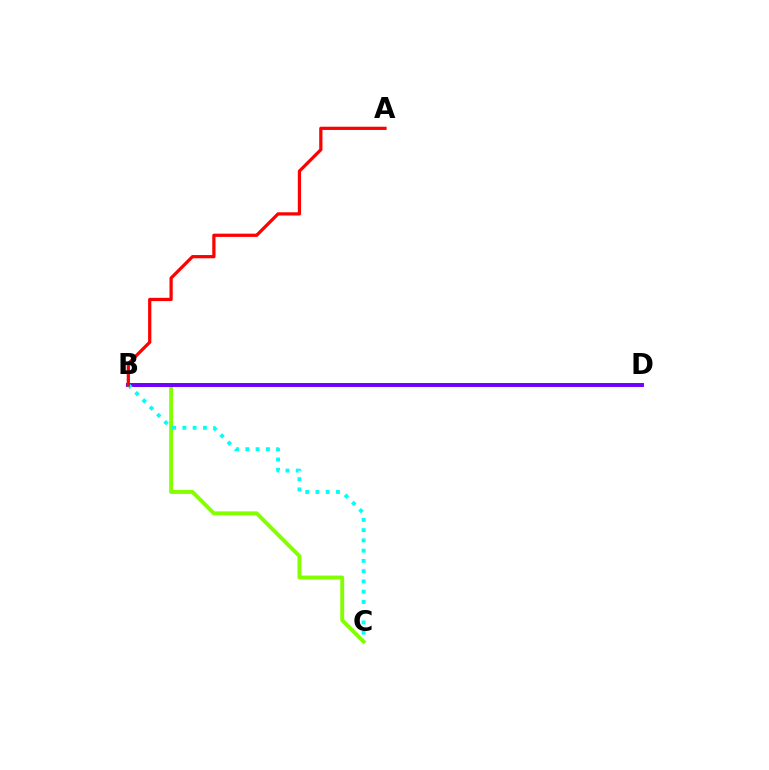{('B', 'C'): [{'color': '#84ff00', 'line_style': 'solid', 'thickness': 2.8}, {'color': '#00fff6', 'line_style': 'dotted', 'thickness': 2.79}], ('B', 'D'): [{'color': '#7200ff', 'line_style': 'solid', 'thickness': 2.84}], ('A', 'B'): [{'color': '#ff0000', 'line_style': 'solid', 'thickness': 2.33}]}